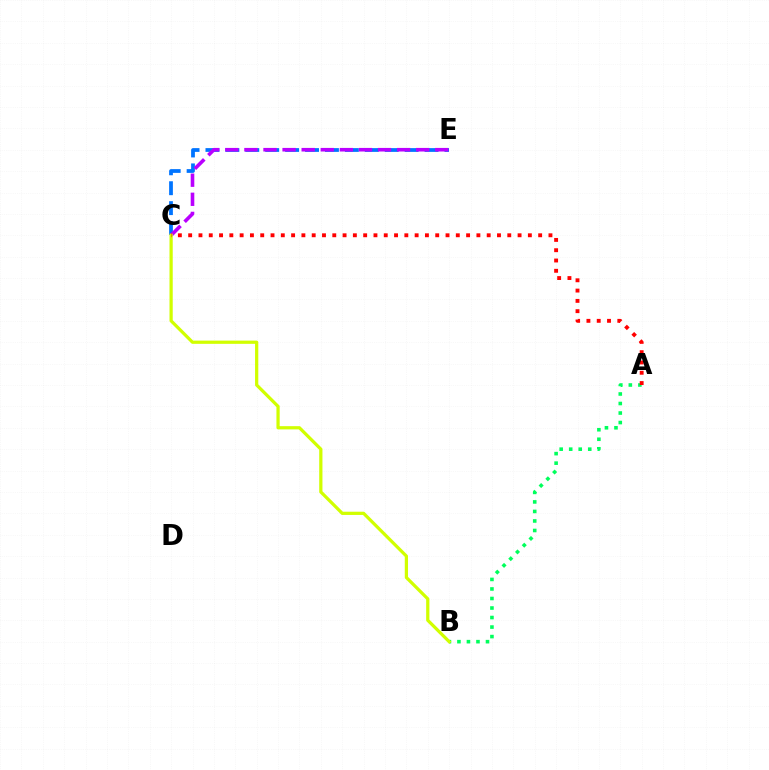{('C', 'E'): [{'color': '#0074ff', 'line_style': 'dashed', 'thickness': 2.71}, {'color': '#b900ff', 'line_style': 'dashed', 'thickness': 2.59}], ('A', 'B'): [{'color': '#00ff5c', 'line_style': 'dotted', 'thickness': 2.59}], ('B', 'C'): [{'color': '#d1ff00', 'line_style': 'solid', 'thickness': 2.33}], ('A', 'C'): [{'color': '#ff0000', 'line_style': 'dotted', 'thickness': 2.8}]}